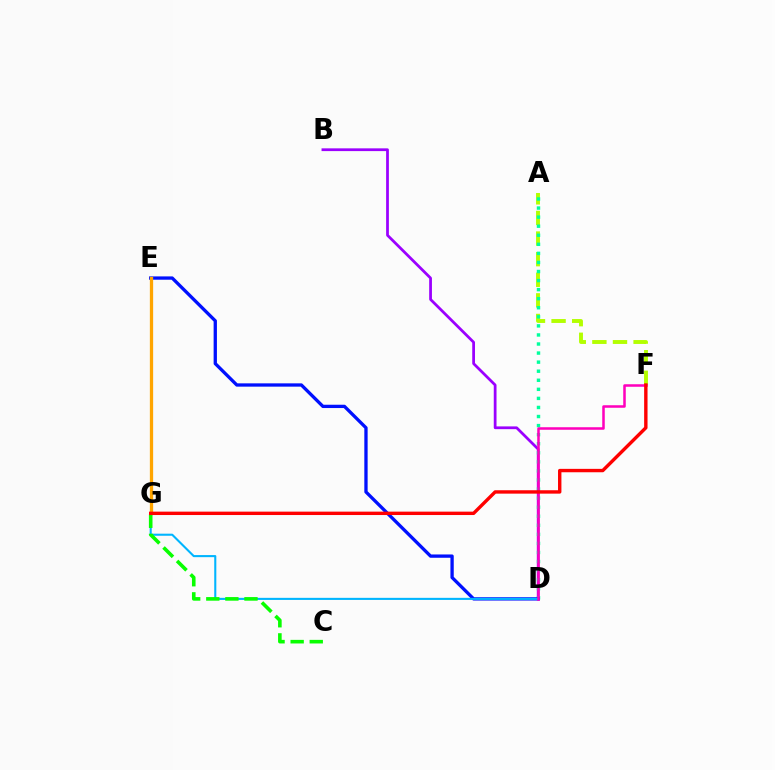{('A', 'F'): [{'color': '#b3ff00', 'line_style': 'dashed', 'thickness': 2.8}], ('B', 'D'): [{'color': '#9b00ff', 'line_style': 'solid', 'thickness': 1.98}], ('A', 'D'): [{'color': '#00ff9d', 'line_style': 'dotted', 'thickness': 2.46}], ('D', 'E'): [{'color': '#0010ff', 'line_style': 'solid', 'thickness': 2.38}], ('D', 'G'): [{'color': '#00b5ff', 'line_style': 'solid', 'thickness': 1.5}], ('E', 'G'): [{'color': '#ffa500', 'line_style': 'solid', 'thickness': 2.36}], ('C', 'G'): [{'color': '#08ff00', 'line_style': 'dashed', 'thickness': 2.59}], ('D', 'F'): [{'color': '#ff00bd', 'line_style': 'solid', 'thickness': 1.82}], ('F', 'G'): [{'color': '#ff0000', 'line_style': 'solid', 'thickness': 2.44}]}